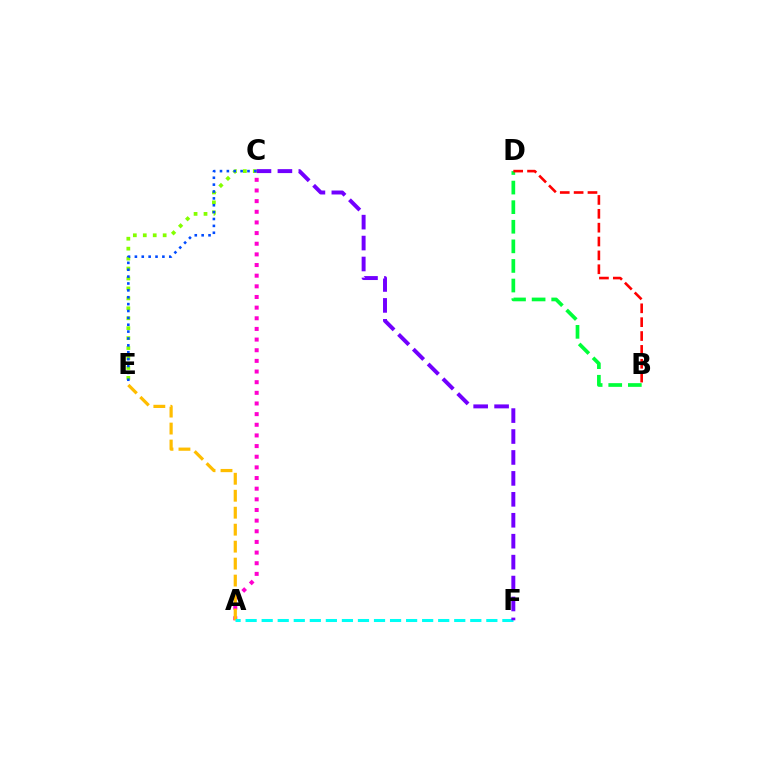{('A', 'C'): [{'color': '#ff00cf', 'line_style': 'dotted', 'thickness': 2.89}], ('C', 'E'): [{'color': '#84ff00', 'line_style': 'dotted', 'thickness': 2.7}, {'color': '#004bff', 'line_style': 'dotted', 'thickness': 1.87}], ('A', 'E'): [{'color': '#ffbd00', 'line_style': 'dashed', 'thickness': 2.31}], ('B', 'D'): [{'color': '#00ff39', 'line_style': 'dashed', 'thickness': 2.66}, {'color': '#ff0000', 'line_style': 'dashed', 'thickness': 1.88}], ('A', 'F'): [{'color': '#00fff6', 'line_style': 'dashed', 'thickness': 2.18}], ('C', 'F'): [{'color': '#7200ff', 'line_style': 'dashed', 'thickness': 2.84}]}